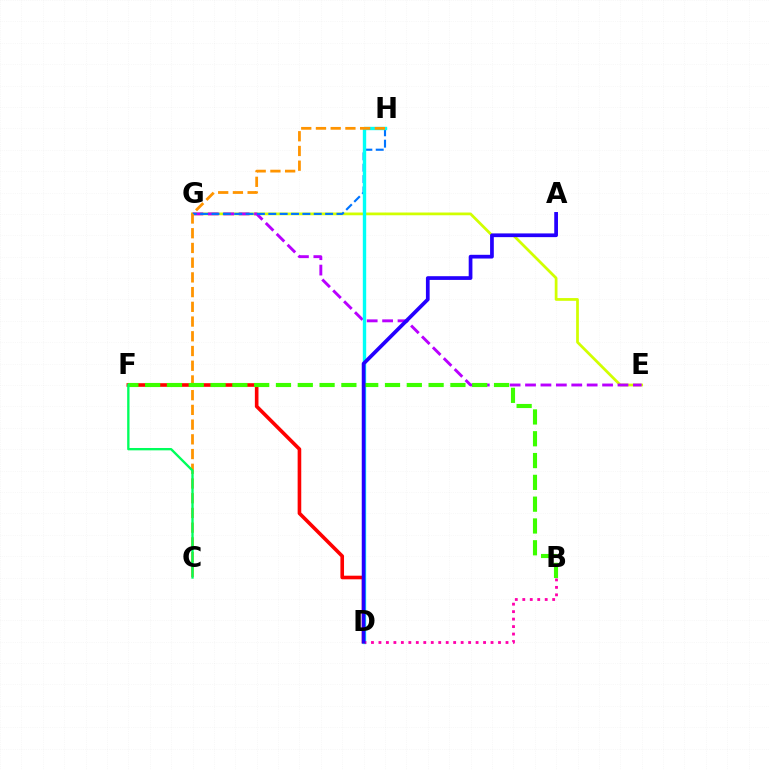{('E', 'G'): [{'color': '#d1ff00', 'line_style': 'solid', 'thickness': 1.98}, {'color': '#b900ff', 'line_style': 'dashed', 'thickness': 2.09}], ('D', 'F'): [{'color': '#ff0000', 'line_style': 'solid', 'thickness': 2.6}], ('G', 'H'): [{'color': '#0074ff', 'line_style': 'dashed', 'thickness': 1.54}], ('D', 'H'): [{'color': '#00fff6', 'line_style': 'solid', 'thickness': 2.43}], ('C', 'H'): [{'color': '#ff9400', 'line_style': 'dashed', 'thickness': 2.0}], ('B', 'D'): [{'color': '#ff00ac', 'line_style': 'dotted', 'thickness': 2.03}], ('B', 'F'): [{'color': '#3dff00', 'line_style': 'dashed', 'thickness': 2.96}], ('C', 'F'): [{'color': '#00ff5c', 'line_style': 'solid', 'thickness': 1.69}], ('A', 'D'): [{'color': '#2500ff', 'line_style': 'solid', 'thickness': 2.68}]}